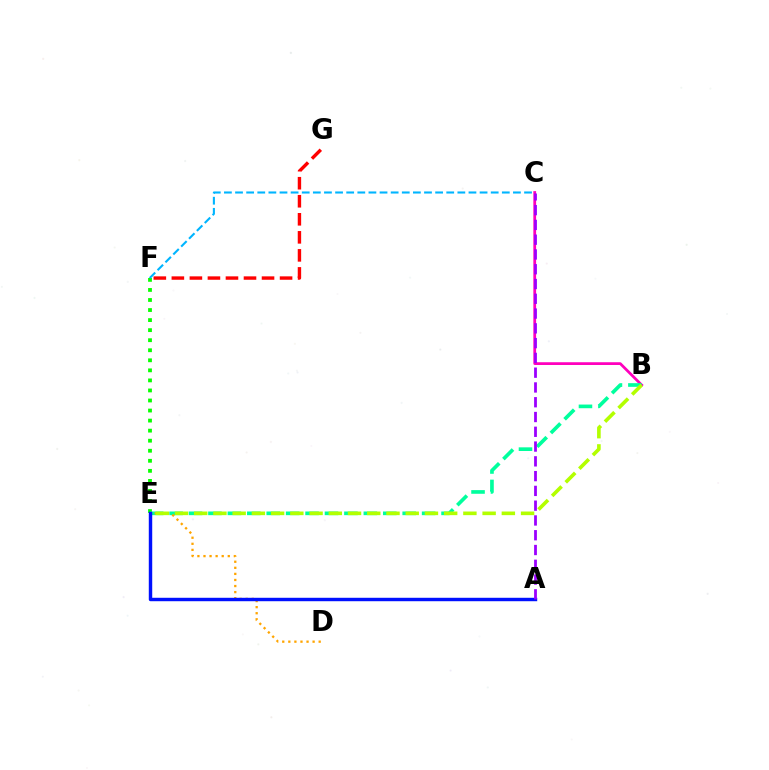{('E', 'F'): [{'color': '#08ff00', 'line_style': 'dotted', 'thickness': 2.73}], ('B', 'C'): [{'color': '#ff00bd', 'line_style': 'solid', 'thickness': 1.99}], ('B', 'E'): [{'color': '#00ff9d', 'line_style': 'dashed', 'thickness': 2.64}, {'color': '#b3ff00', 'line_style': 'dashed', 'thickness': 2.61}], ('D', 'E'): [{'color': '#ffa500', 'line_style': 'dotted', 'thickness': 1.65}], ('A', 'E'): [{'color': '#0010ff', 'line_style': 'solid', 'thickness': 2.47}], ('F', 'G'): [{'color': '#ff0000', 'line_style': 'dashed', 'thickness': 2.45}], ('C', 'F'): [{'color': '#00b5ff', 'line_style': 'dashed', 'thickness': 1.51}], ('A', 'C'): [{'color': '#9b00ff', 'line_style': 'dashed', 'thickness': 2.01}]}